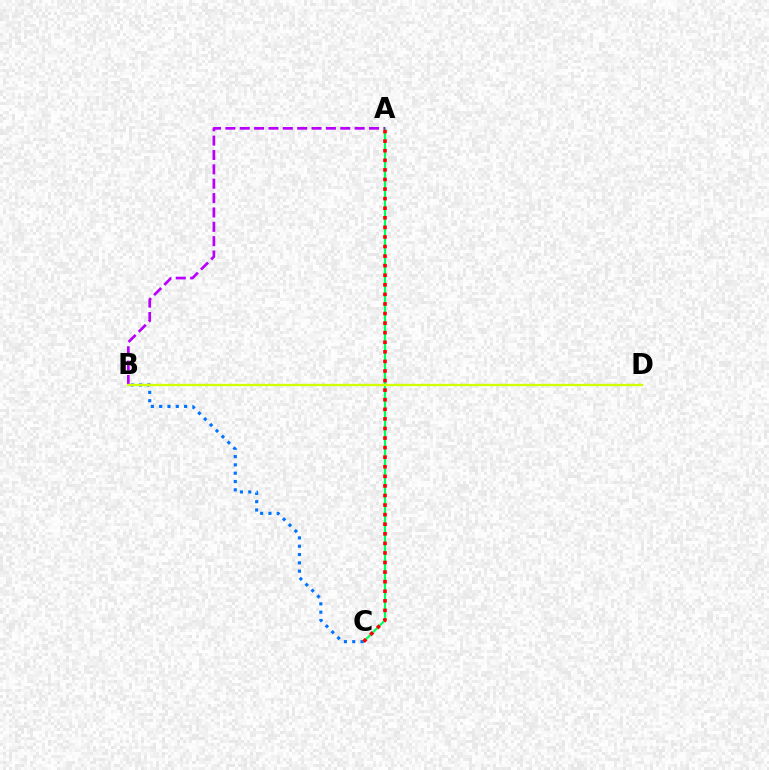{('A', 'C'): [{'color': '#00ff5c', 'line_style': 'solid', 'thickness': 1.56}, {'color': '#ff0000', 'line_style': 'dotted', 'thickness': 2.6}], ('A', 'B'): [{'color': '#b900ff', 'line_style': 'dashed', 'thickness': 1.95}], ('B', 'C'): [{'color': '#0074ff', 'line_style': 'dotted', 'thickness': 2.26}], ('B', 'D'): [{'color': '#d1ff00', 'line_style': 'solid', 'thickness': 1.67}]}